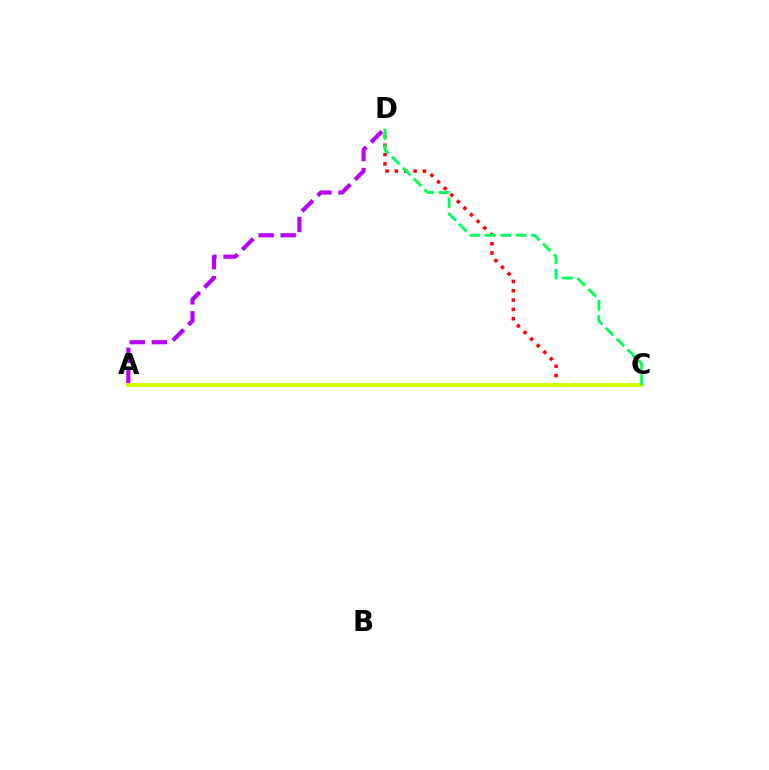{('A', 'D'): [{'color': '#b900ff', 'line_style': 'dashed', 'thickness': 2.99}], ('C', 'D'): [{'color': '#ff0000', 'line_style': 'dotted', 'thickness': 2.53}, {'color': '#00ff5c', 'line_style': 'dashed', 'thickness': 2.08}], ('A', 'C'): [{'color': '#0074ff', 'line_style': 'dotted', 'thickness': 2.58}, {'color': '#d1ff00', 'line_style': 'solid', 'thickness': 2.76}]}